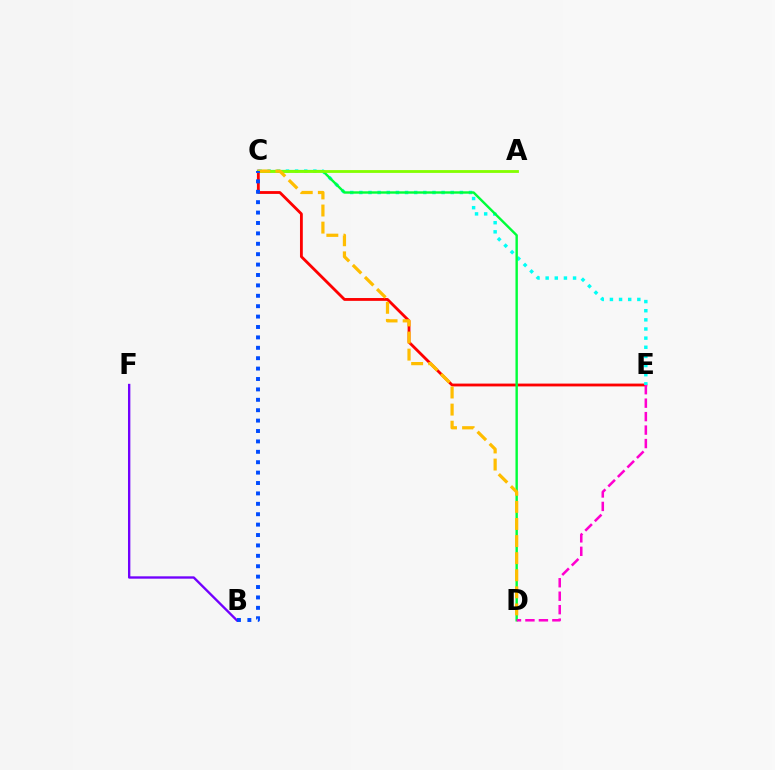{('B', 'F'): [{'color': '#7200ff', 'line_style': 'solid', 'thickness': 1.69}], ('C', 'E'): [{'color': '#ff0000', 'line_style': 'solid', 'thickness': 2.03}, {'color': '#00fff6', 'line_style': 'dotted', 'thickness': 2.48}], ('C', 'D'): [{'color': '#00ff39', 'line_style': 'solid', 'thickness': 1.73}, {'color': '#ffbd00', 'line_style': 'dashed', 'thickness': 2.32}], ('A', 'C'): [{'color': '#84ff00', 'line_style': 'solid', 'thickness': 2.03}], ('D', 'E'): [{'color': '#ff00cf', 'line_style': 'dashed', 'thickness': 1.83}], ('B', 'C'): [{'color': '#004bff', 'line_style': 'dotted', 'thickness': 2.83}]}